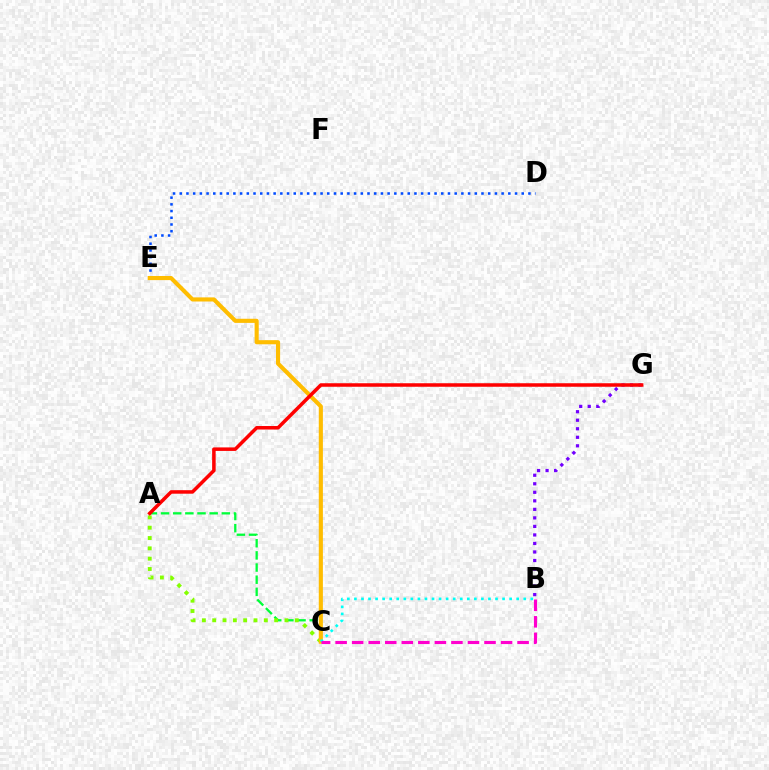{('A', 'C'): [{'color': '#00ff39', 'line_style': 'dashed', 'thickness': 1.65}, {'color': '#84ff00', 'line_style': 'dotted', 'thickness': 2.8}], ('D', 'E'): [{'color': '#004bff', 'line_style': 'dotted', 'thickness': 1.82}], ('B', 'G'): [{'color': '#7200ff', 'line_style': 'dotted', 'thickness': 2.32}], ('C', 'E'): [{'color': '#ffbd00', 'line_style': 'solid', 'thickness': 2.96}], ('B', 'C'): [{'color': '#00fff6', 'line_style': 'dotted', 'thickness': 1.92}, {'color': '#ff00cf', 'line_style': 'dashed', 'thickness': 2.25}], ('A', 'G'): [{'color': '#ff0000', 'line_style': 'solid', 'thickness': 2.53}]}